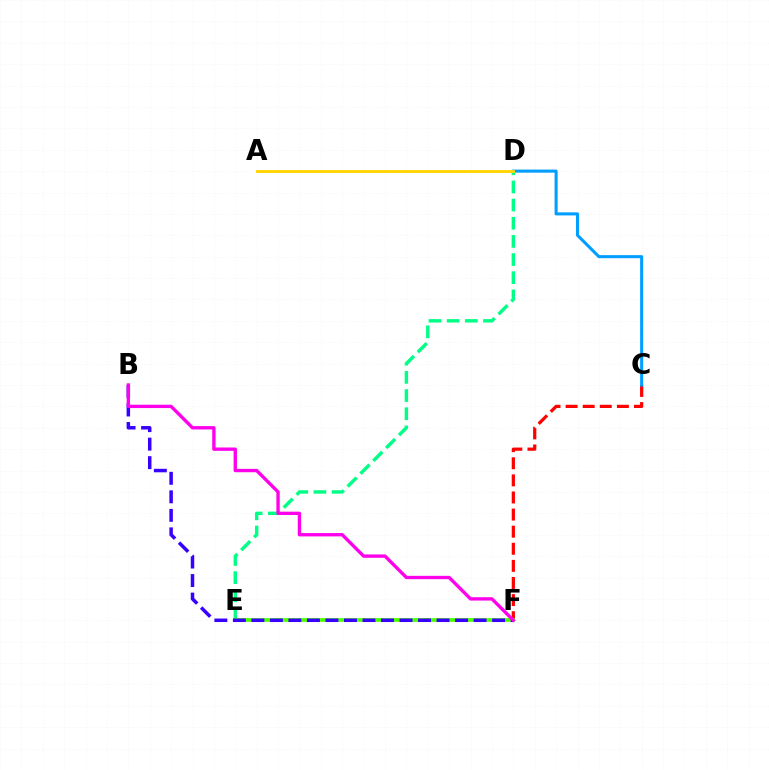{('C', 'F'): [{'color': '#ff0000', 'line_style': 'dashed', 'thickness': 2.32}], ('C', 'D'): [{'color': '#009eff', 'line_style': 'solid', 'thickness': 2.2}], ('D', 'E'): [{'color': '#00ff86', 'line_style': 'dashed', 'thickness': 2.47}], ('E', 'F'): [{'color': '#4fff00', 'line_style': 'solid', 'thickness': 2.69}], ('A', 'D'): [{'color': '#ffd500', 'line_style': 'solid', 'thickness': 2.05}], ('B', 'F'): [{'color': '#3700ff', 'line_style': 'dashed', 'thickness': 2.52}, {'color': '#ff00ed', 'line_style': 'solid', 'thickness': 2.41}]}